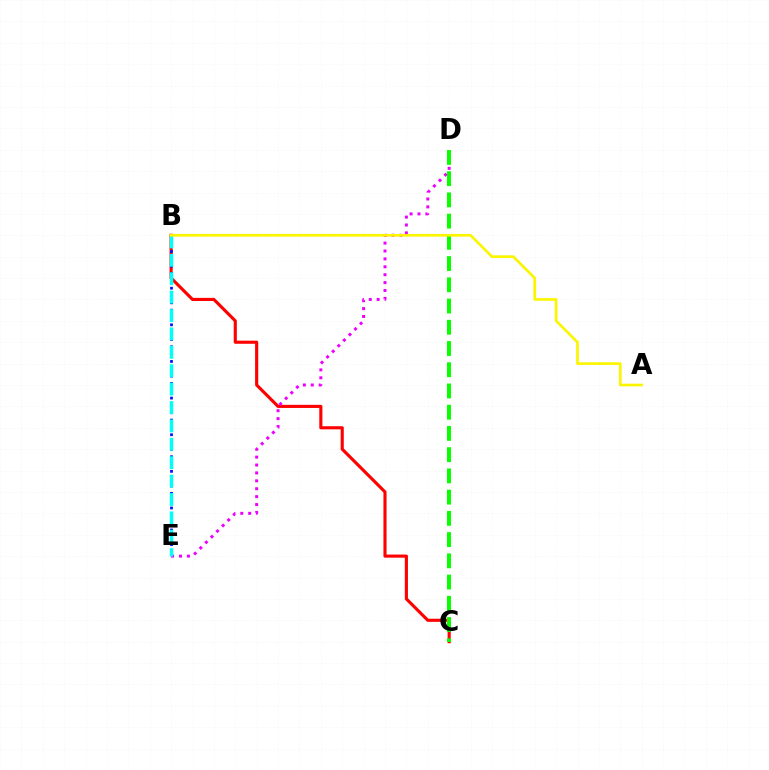{('B', 'C'): [{'color': '#ff0000', 'line_style': 'solid', 'thickness': 2.25}], ('D', 'E'): [{'color': '#ee00ff', 'line_style': 'dotted', 'thickness': 2.15}], ('B', 'E'): [{'color': '#0010ff', 'line_style': 'dotted', 'thickness': 1.99}, {'color': '#00fff6', 'line_style': 'dashed', 'thickness': 2.5}], ('C', 'D'): [{'color': '#08ff00', 'line_style': 'dashed', 'thickness': 2.88}], ('A', 'B'): [{'color': '#fcf500', 'line_style': 'solid', 'thickness': 1.93}]}